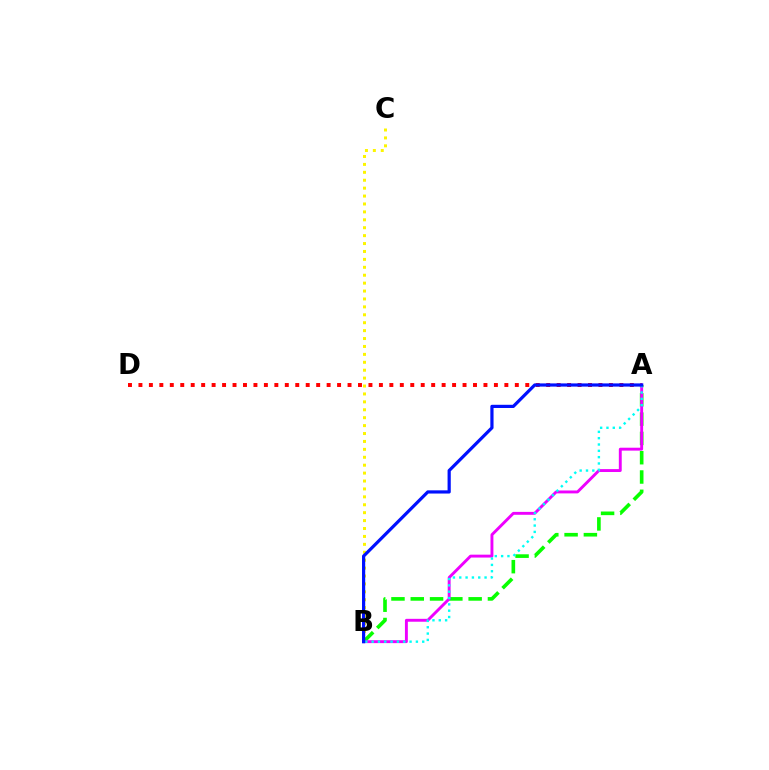{('A', 'D'): [{'color': '#ff0000', 'line_style': 'dotted', 'thickness': 2.84}], ('B', 'C'): [{'color': '#fcf500', 'line_style': 'dotted', 'thickness': 2.15}], ('A', 'B'): [{'color': '#08ff00', 'line_style': 'dashed', 'thickness': 2.62}, {'color': '#ee00ff', 'line_style': 'solid', 'thickness': 2.09}, {'color': '#00fff6', 'line_style': 'dotted', 'thickness': 1.72}, {'color': '#0010ff', 'line_style': 'solid', 'thickness': 2.3}]}